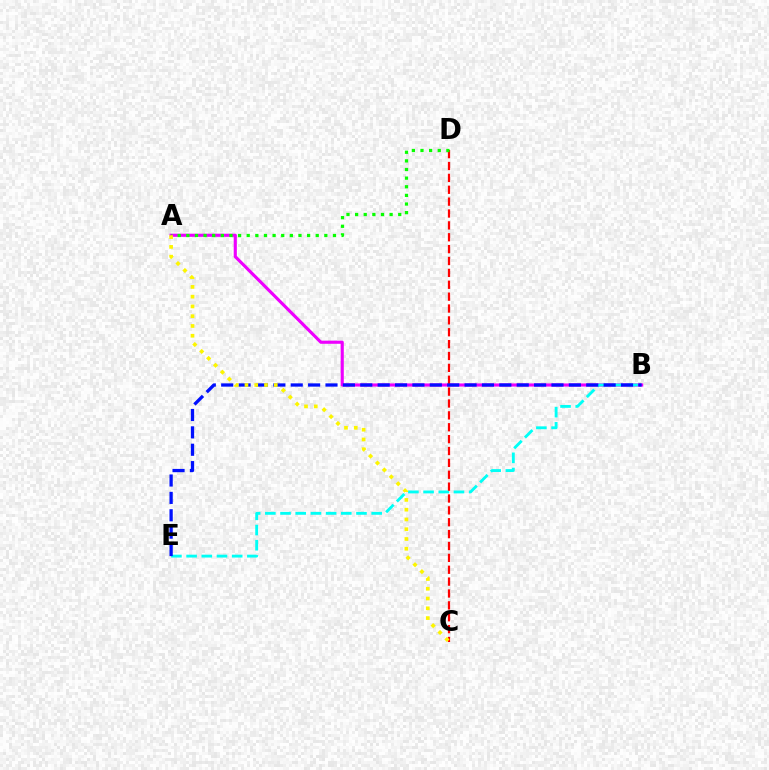{('A', 'B'): [{'color': '#ee00ff', 'line_style': 'solid', 'thickness': 2.26}], ('B', 'E'): [{'color': '#00fff6', 'line_style': 'dashed', 'thickness': 2.06}, {'color': '#0010ff', 'line_style': 'dashed', 'thickness': 2.36}], ('C', 'D'): [{'color': '#ff0000', 'line_style': 'dashed', 'thickness': 1.61}], ('A', 'D'): [{'color': '#08ff00', 'line_style': 'dotted', 'thickness': 2.34}], ('A', 'C'): [{'color': '#fcf500', 'line_style': 'dotted', 'thickness': 2.65}]}